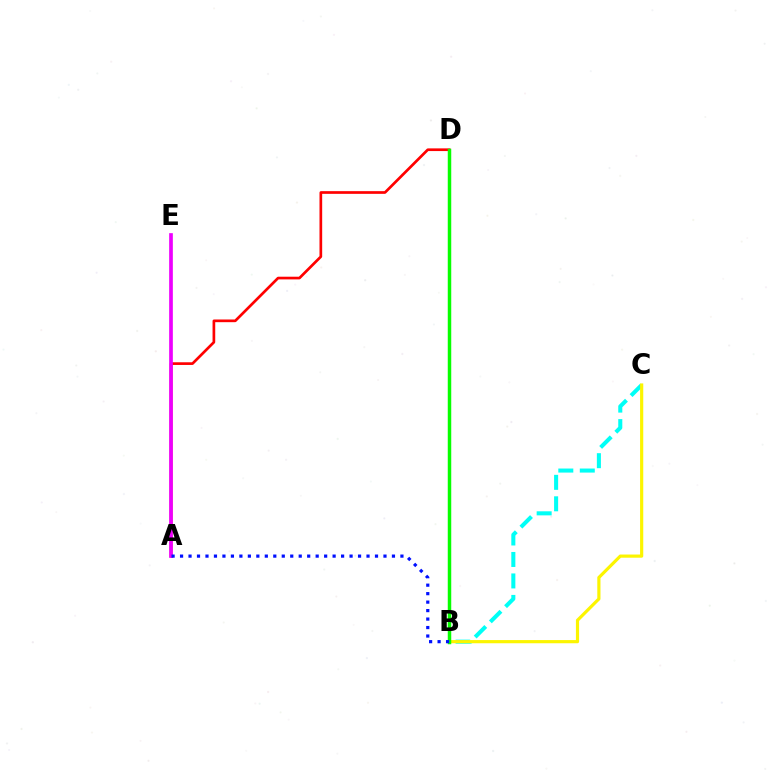{('A', 'D'): [{'color': '#ff0000', 'line_style': 'solid', 'thickness': 1.93}], ('B', 'C'): [{'color': '#00fff6', 'line_style': 'dashed', 'thickness': 2.92}, {'color': '#fcf500', 'line_style': 'solid', 'thickness': 2.29}], ('A', 'E'): [{'color': '#ee00ff', 'line_style': 'solid', 'thickness': 2.66}], ('B', 'D'): [{'color': '#08ff00', 'line_style': 'solid', 'thickness': 2.5}], ('A', 'B'): [{'color': '#0010ff', 'line_style': 'dotted', 'thickness': 2.3}]}